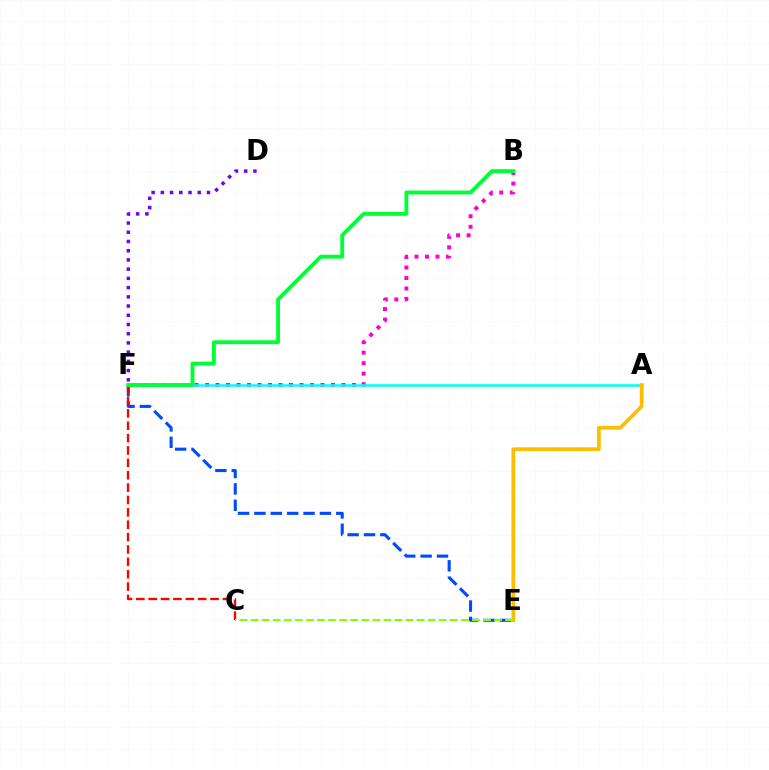{('B', 'F'): [{'color': '#ff00cf', 'line_style': 'dotted', 'thickness': 2.85}, {'color': '#00ff39', 'line_style': 'solid', 'thickness': 2.8}], ('E', 'F'): [{'color': '#004bff', 'line_style': 'dashed', 'thickness': 2.22}], ('C', 'F'): [{'color': '#ff0000', 'line_style': 'dashed', 'thickness': 1.68}], ('D', 'F'): [{'color': '#7200ff', 'line_style': 'dotted', 'thickness': 2.51}], ('A', 'F'): [{'color': '#00fff6', 'line_style': 'solid', 'thickness': 1.81}], ('A', 'E'): [{'color': '#ffbd00', 'line_style': 'solid', 'thickness': 2.68}], ('C', 'E'): [{'color': '#84ff00', 'line_style': 'dashed', 'thickness': 1.5}]}